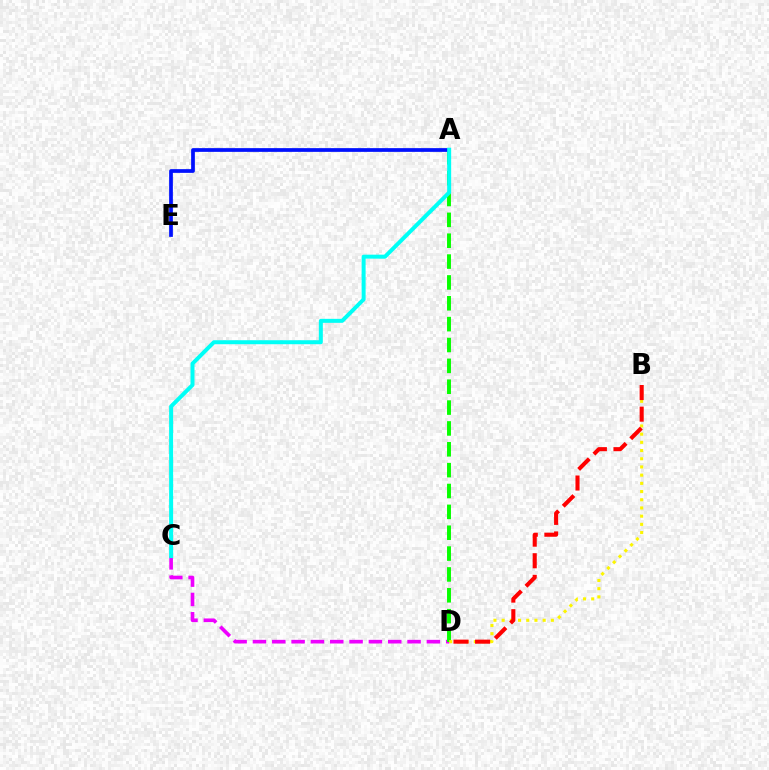{('C', 'D'): [{'color': '#ee00ff', 'line_style': 'dashed', 'thickness': 2.63}], ('A', 'D'): [{'color': '#08ff00', 'line_style': 'dashed', 'thickness': 2.83}], ('B', 'D'): [{'color': '#fcf500', 'line_style': 'dotted', 'thickness': 2.23}, {'color': '#ff0000', 'line_style': 'dashed', 'thickness': 2.93}], ('A', 'E'): [{'color': '#0010ff', 'line_style': 'solid', 'thickness': 2.69}], ('A', 'C'): [{'color': '#00fff6', 'line_style': 'solid', 'thickness': 2.87}]}